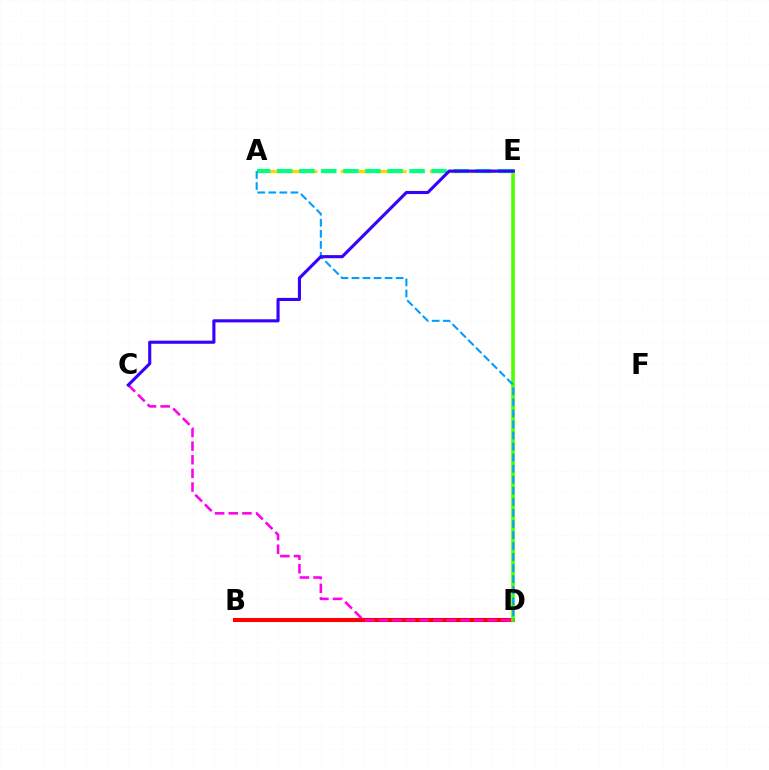{('B', 'D'): [{'color': '#ff0000', 'line_style': 'solid', 'thickness': 2.94}], ('D', 'E'): [{'color': '#4fff00', 'line_style': 'solid', 'thickness': 2.6}], ('A', 'E'): [{'color': '#ffd500', 'line_style': 'dashed', 'thickness': 2.42}, {'color': '#00ff86', 'line_style': 'dashed', 'thickness': 3.0}], ('C', 'D'): [{'color': '#ff00ed', 'line_style': 'dashed', 'thickness': 1.85}], ('A', 'D'): [{'color': '#009eff', 'line_style': 'dashed', 'thickness': 1.5}], ('C', 'E'): [{'color': '#3700ff', 'line_style': 'solid', 'thickness': 2.24}]}